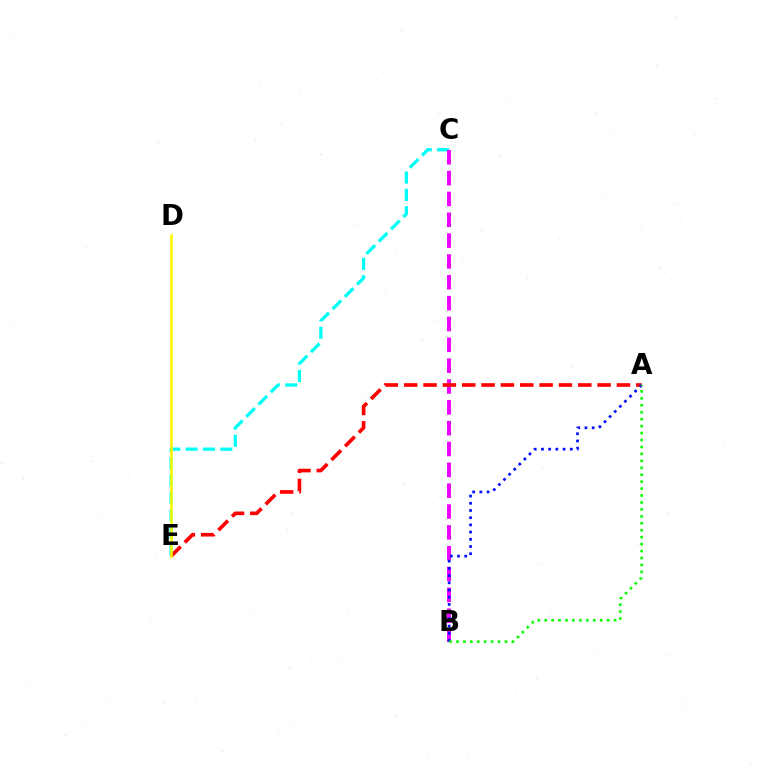{('C', 'E'): [{'color': '#00fff6', 'line_style': 'dashed', 'thickness': 2.35}], ('B', 'C'): [{'color': '#ee00ff', 'line_style': 'dashed', 'thickness': 2.83}], ('A', 'E'): [{'color': '#ff0000', 'line_style': 'dashed', 'thickness': 2.63}], ('D', 'E'): [{'color': '#fcf500', 'line_style': 'solid', 'thickness': 1.85}], ('A', 'B'): [{'color': '#0010ff', 'line_style': 'dotted', 'thickness': 1.96}, {'color': '#08ff00', 'line_style': 'dotted', 'thickness': 1.89}]}